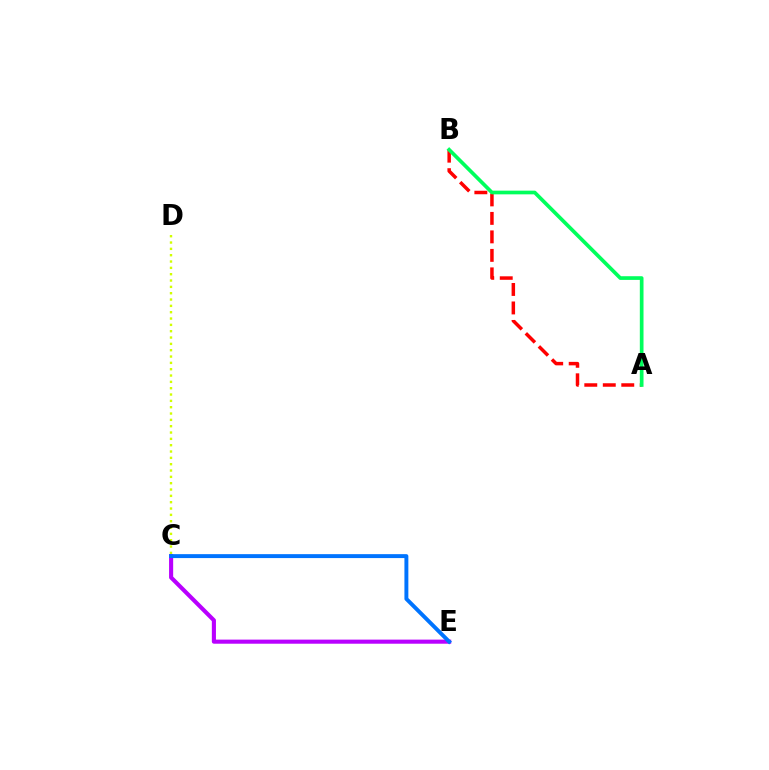{('A', 'B'): [{'color': '#ff0000', 'line_style': 'dashed', 'thickness': 2.51}, {'color': '#00ff5c', 'line_style': 'solid', 'thickness': 2.66}], ('C', 'D'): [{'color': '#d1ff00', 'line_style': 'dotted', 'thickness': 1.72}], ('C', 'E'): [{'color': '#b900ff', 'line_style': 'solid', 'thickness': 2.95}, {'color': '#0074ff', 'line_style': 'solid', 'thickness': 2.83}]}